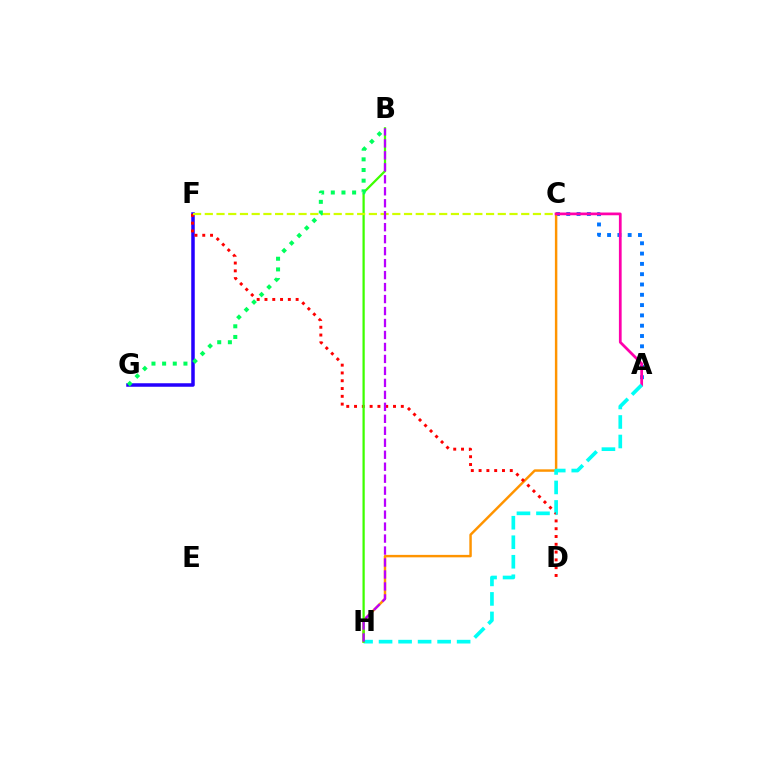{('A', 'C'): [{'color': '#0074ff', 'line_style': 'dotted', 'thickness': 2.8}, {'color': '#ff00ac', 'line_style': 'solid', 'thickness': 1.97}], ('F', 'G'): [{'color': '#2500ff', 'line_style': 'solid', 'thickness': 2.53}], ('C', 'H'): [{'color': '#ff9400', 'line_style': 'solid', 'thickness': 1.77}], ('D', 'F'): [{'color': '#ff0000', 'line_style': 'dotted', 'thickness': 2.12}], ('A', 'H'): [{'color': '#00fff6', 'line_style': 'dashed', 'thickness': 2.65}], ('B', 'H'): [{'color': '#3dff00', 'line_style': 'solid', 'thickness': 1.62}, {'color': '#b900ff', 'line_style': 'dashed', 'thickness': 1.63}], ('C', 'F'): [{'color': '#d1ff00', 'line_style': 'dashed', 'thickness': 1.59}], ('B', 'G'): [{'color': '#00ff5c', 'line_style': 'dotted', 'thickness': 2.9}]}